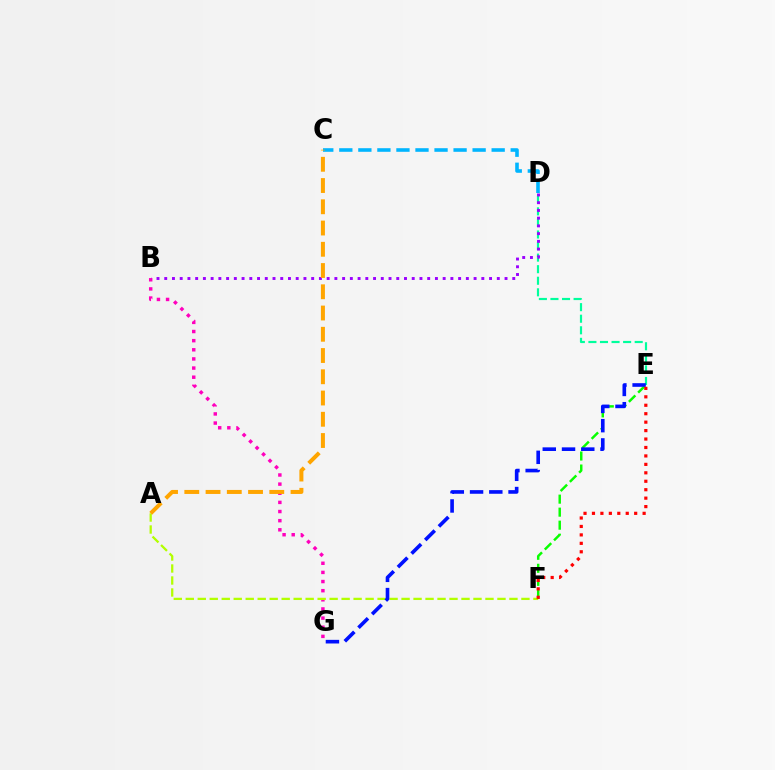{('D', 'E'): [{'color': '#00ff9d', 'line_style': 'dashed', 'thickness': 1.57}], ('B', 'G'): [{'color': '#ff00bd', 'line_style': 'dotted', 'thickness': 2.48}], ('C', 'D'): [{'color': '#00b5ff', 'line_style': 'dashed', 'thickness': 2.59}], ('E', 'F'): [{'color': '#08ff00', 'line_style': 'dashed', 'thickness': 1.77}, {'color': '#ff0000', 'line_style': 'dotted', 'thickness': 2.29}], ('B', 'D'): [{'color': '#9b00ff', 'line_style': 'dotted', 'thickness': 2.1}], ('A', 'F'): [{'color': '#b3ff00', 'line_style': 'dashed', 'thickness': 1.63}], ('E', 'G'): [{'color': '#0010ff', 'line_style': 'dashed', 'thickness': 2.62}], ('A', 'C'): [{'color': '#ffa500', 'line_style': 'dashed', 'thickness': 2.89}]}